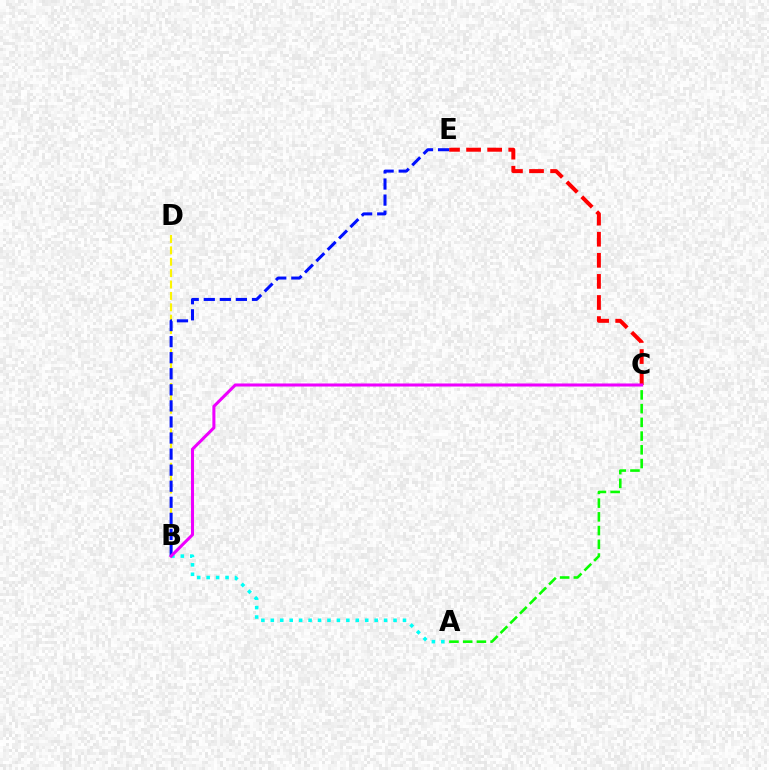{('C', 'E'): [{'color': '#ff0000', 'line_style': 'dashed', 'thickness': 2.86}], ('A', 'C'): [{'color': '#08ff00', 'line_style': 'dashed', 'thickness': 1.86}], ('B', 'D'): [{'color': '#fcf500', 'line_style': 'dashed', 'thickness': 1.55}], ('A', 'B'): [{'color': '#00fff6', 'line_style': 'dotted', 'thickness': 2.57}], ('B', 'E'): [{'color': '#0010ff', 'line_style': 'dashed', 'thickness': 2.18}], ('B', 'C'): [{'color': '#ee00ff', 'line_style': 'solid', 'thickness': 2.19}]}